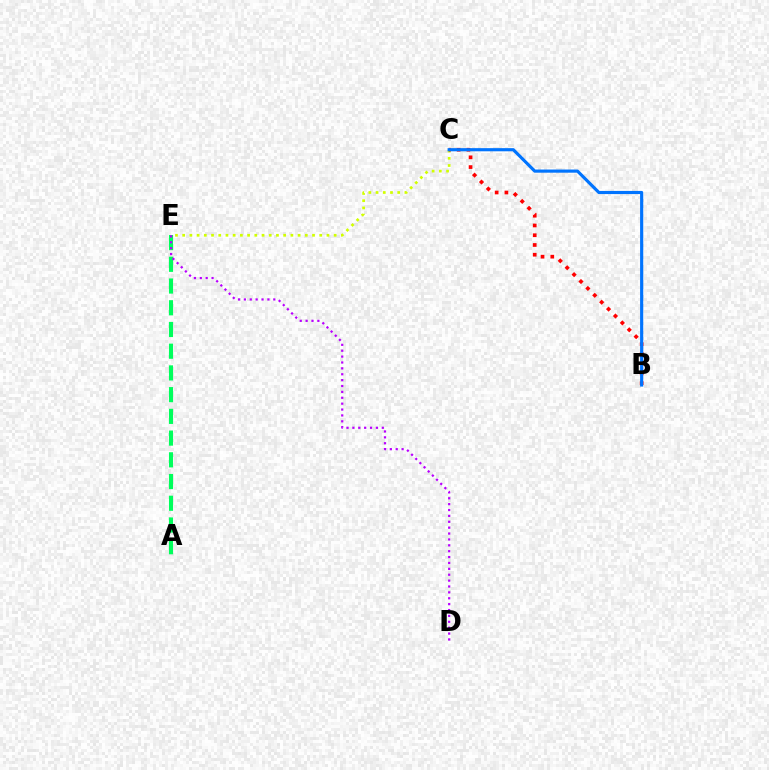{('A', 'E'): [{'color': '#00ff5c', 'line_style': 'dashed', 'thickness': 2.95}], ('D', 'E'): [{'color': '#b900ff', 'line_style': 'dotted', 'thickness': 1.6}], ('C', 'E'): [{'color': '#d1ff00', 'line_style': 'dotted', 'thickness': 1.96}], ('B', 'C'): [{'color': '#ff0000', 'line_style': 'dotted', 'thickness': 2.65}, {'color': '#0074ff', 'line_style': 'solid', 'thickness': 2.27}]}